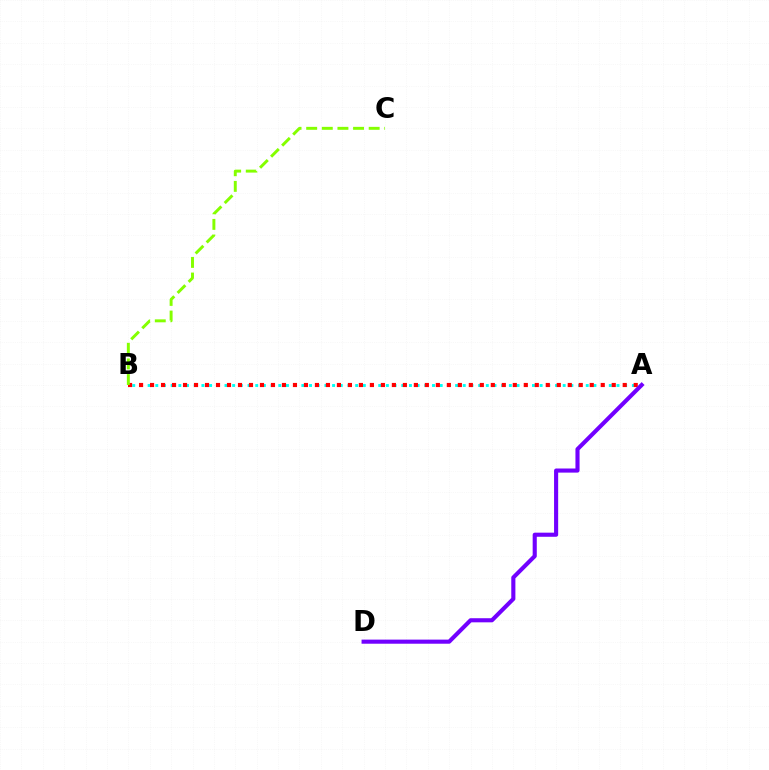{('A', 'B'): [{'color': '#00fff6', 'line_style': 'dotted', 'thickness': 2.09}, {'color': '#ff0000', 'line_style': 'dotted', 'thickness': 2.99}], ('B', 'C'): [{'color': '#84ff00', 'line_style': 'dashed', 'thickness': 2.12}], ('A', 'D'): [{'color': '#7200ff', 'line_style': 'solid', 'thickness': 2.96}]}